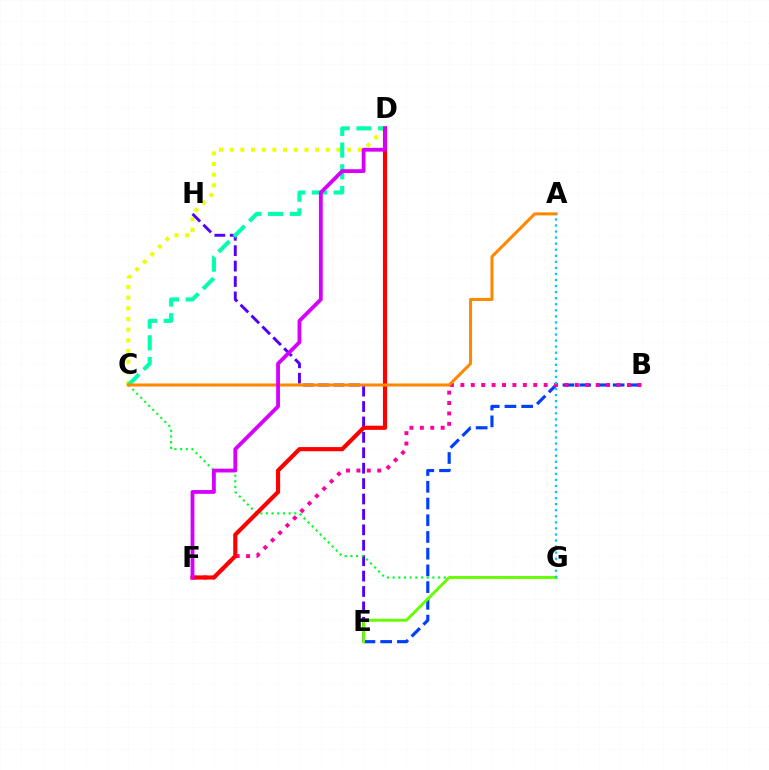{('B', 'E'): [{'color': '#003fff', 'line_style': 'dashed', 'thickness': 2.27}], ('C', 'D'): [{'color': '#eeff00', 'line_style': 'dotted', 'thickness': 2.9}, {'color': '#00ffaf', 'line_style': 'dashed', 'thickness': 2.95}], ('E', 'H'): [{'color': '#4f00ff', 'line_style': 'dashed', 'thickness': 2.09}], ('C', 'G'): [{'color': '#00ff27', 'line_style': 'dotted', 'thickness': 1.54}], ('B', 'F'): [{'color': '#ff00a0', 'line_style': 'dotted', 'thickness': 2.83}], ('D', 'F'): [{'color': '#ff0000', 'line_style': 'solid', 'thickness': 2.99}, {'color': '#d600ff', 'line_style': 'solid', 'thickness': 2.75}], ('E', 'G'): [{'color': '#66ff00', 'line_style': 'solid', 'thickness': 2.1}], ('A', 'C'): [{'color': '#ff8800', 'line_style': 'solid', 'thickness': 2.19}], ('A', 'G'): [{'color': '#00c7ff', 'line_style': 'dotted', 'thickness': 1.65}]}